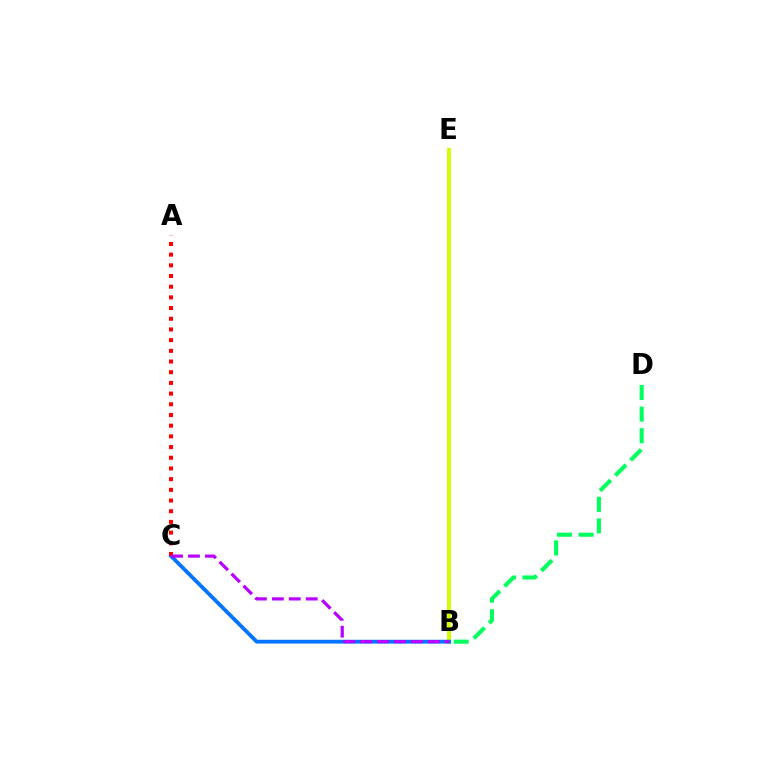{('B', 'E'): [{'color': '#d1ff00', 'line_style': 'solid', 'thickness': 2.85}], ('B', 'C'): [{'color': '#0074ff', 'line_style': 'solid', 'thickness': 2.72}, {'color': '#b900ff', 'line_style': 'dashed', 'thickness': 2.3}], ('A', 'C'): [{'color': '#ff0000', 'line_style': 'dotted', 'thickness': 2.9}], ('B', 'D'): [{'color': '#00ff5c', 'line_style': 'dashed', 'thickness': 2.93}]}